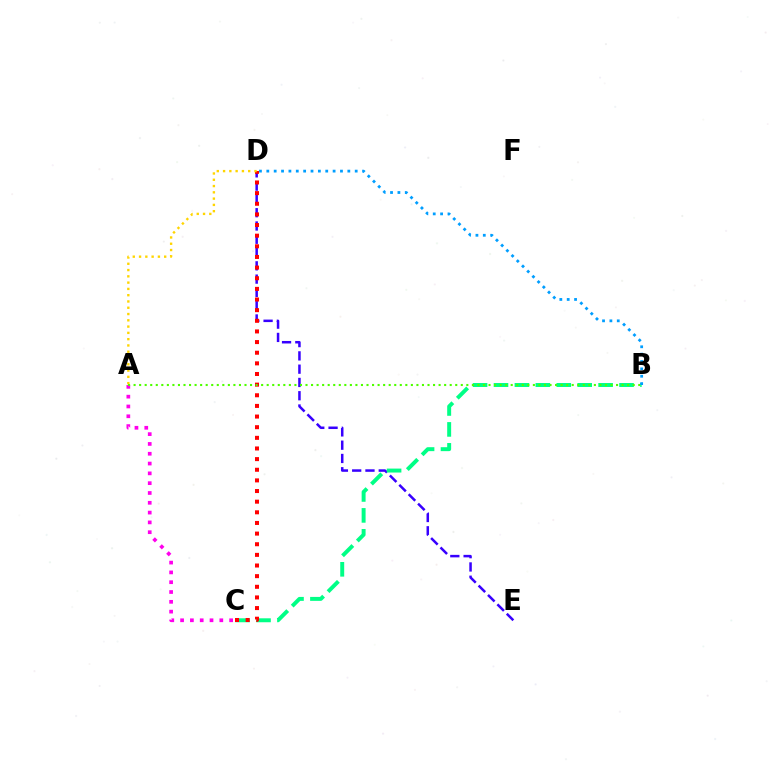{('D', 'E'): [{'color': '#3700ff', 'line_style': 'dashed', 'thickness': 1.8}], ('B', 'C'): [{'color': '#00ff86', 'line_style': 'dashed', 'thickness': 2.84}], ('C', 'D'): [{'color': '#ff0000', 'line_style': 'dotted', 'thickness': 2.89}], ('A', 'D'): [{'color': '#ffd500', 'line_style': 'dotted', 'thickness': 1.71}], ('A', 'C'): [{'color': '#ff00ed', 'line_style': 'dotted', 'thickness': 2.67}], ('A', 'B'): [{'color': '#4fff00', 'line_style': 'dotted', 'thickness': 1.51}], ('B', 'D'): [{'color': '#009eff', 'line_style': 'dotted', 'thickness': 2.0}]}